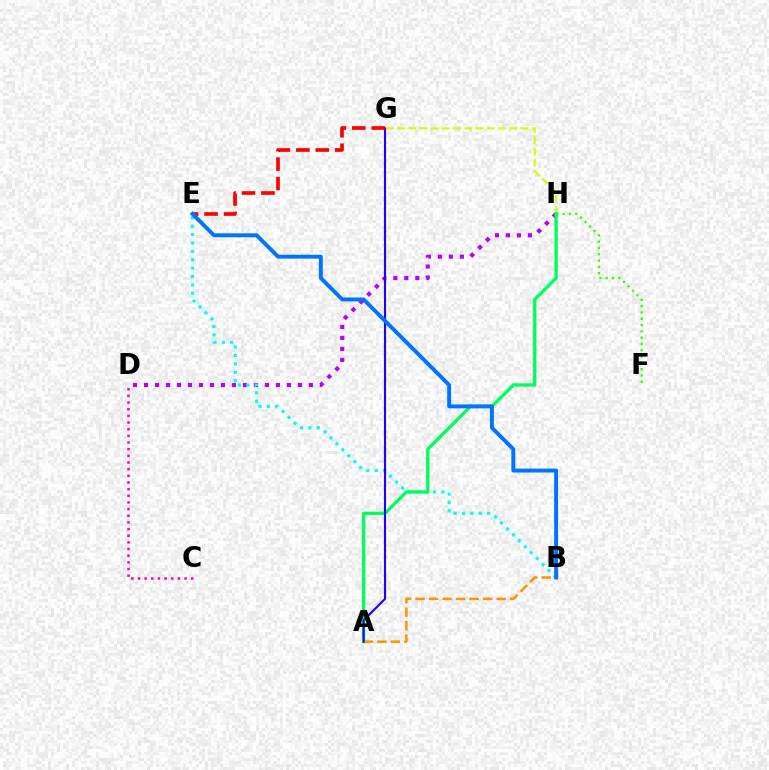{('D', 'H'): [{'color': '#b900ff', 'line_style': 'dotted', 'thickness': 2.99}], ('F', 'H'): [{'color': '#3dff00', 'line_style': 'dotted', 'thickness': 1.72}], ('B', 'E'): [{'color': '#00fff6', 'line_style': 'dotted', 'thickness': 2.28}, {'color': '#0074ff', 'line_style': 'solid', 'thickness': 2.82}], ('C', 'D'): [{'color': '#ff00ac', 'line_style': 'dotted', 'thickness': 1.81}], ('G', 'H'): [{'color': '#d1ff00', 'line_style': 'dashed', 'thickness': 1.52}], ('A', 'H'): [{'color': '#00ff5c', 'line_style': 'solid', 'thickness': 2.4}], ('A', 'B'): [{'color': '#ff9400', 'line_style': 'dashed', 'thickness': 1.83}], ('A', 'G'): [{'color': '#2500ff', 'line_style': 'solid', 'thickness': 1.52}], ('E', 'G'): [{'color': '#ff0000', 'line_style': 'dashed', 'thickness': 2.65}]}